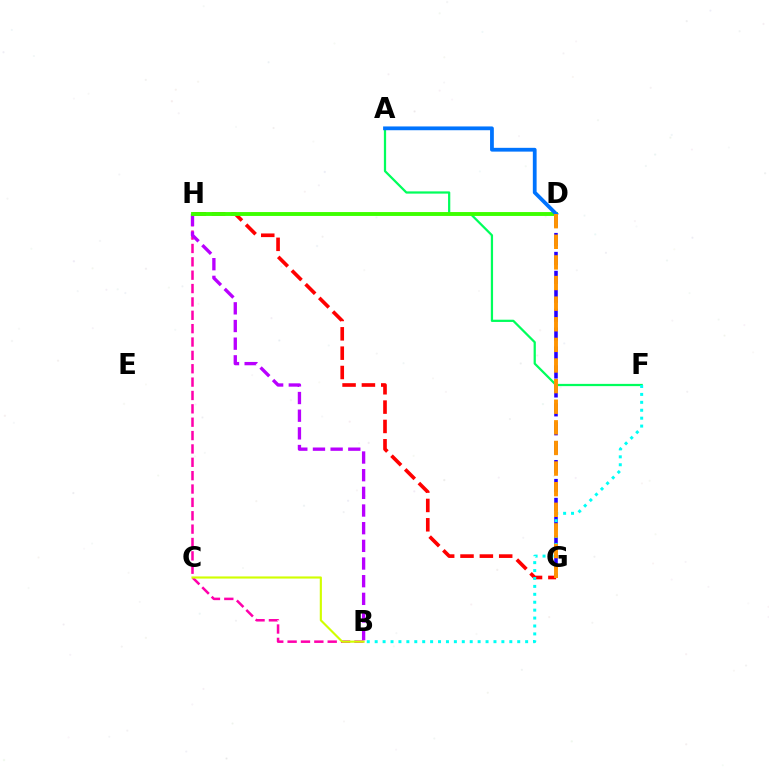{('B', 'H'): [{'color': '#ff00ac', 'line_style': 'dashed', 'thickness': 1.82}, {'color': '#b900ff', 'line_style': 'dashed', 'thickness': 2.4}], ('D', 'G'): [{'color': '#2500ff', 'line_style': 'dashed', 'thickness': 2.57}, {'color': '#ff9400', 'line_style': 'dashed', 'thickness': 2.8}], ('A', 'F'): [{'color': '#00ff5c', 'line_style': 'solid', 'thickness': 1.61}], ('G', 'H'): [{'color': '#ff0000', 'line_style': 'dashed', 'thickness': 2.63}], ('D', 'H'): [{'color': '#3dff00', 'line_style': 'solid', 'thickness': 2.8}], ('A', 'D'): [{'color': '#0074ff', 'line_style': 'solid', 'thickness': 2.72}], ('B', 'F'): [{'color': '#00fff6', 'line_style': 'dotted', 'thickness': 2.15}], ('B', 'C'): [{'color': '#d1ff00', 'line_style': 'solid', 'thickness': 1.53}]}